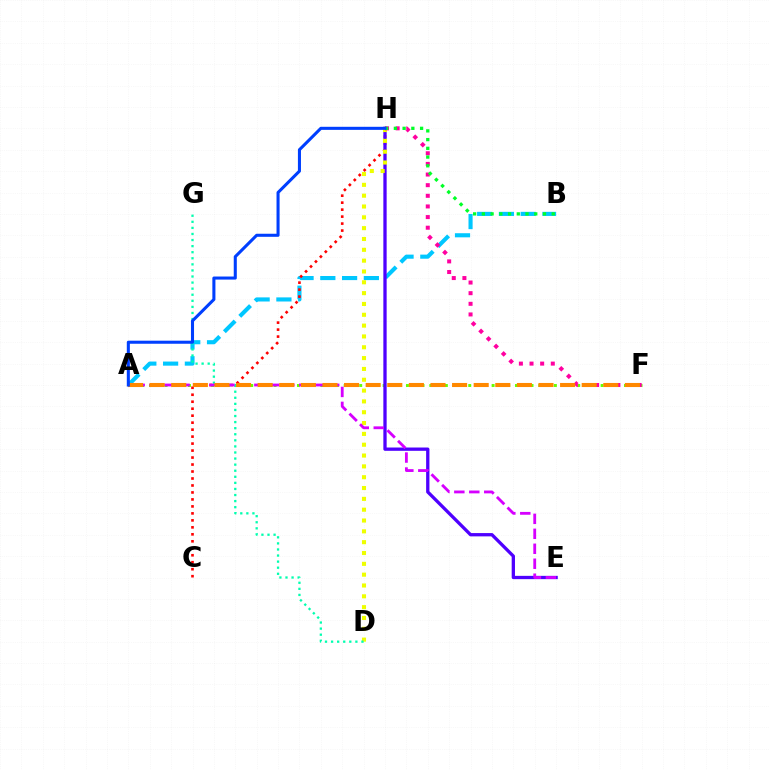{('A', 'F'): [{'color': '#66ff00', 'line_style': 'dotted', 'thickness': 2.12}, {'color': '#ff8800', 'line_style': 'dashed', 'thickness': 2.93}], ('A', 'B'): [{'color': '#00c7ff', 'line_style': 'dashed', 'thickness': 2.96}], ('C', 'H'): [{'color': '#ff0000', 'line_style': 'dotted', 'thickness': 1.9}], ('E', 'H'): [{'color': '#4f00ff', 'line_style': 'solid', 'thickness': 2.38}], ('D', 'H'): [{'color': '#eeff00', 'line_style': 'dotted', 'thickness': 2.94}], ('D', 'G'): [{'color': '#00ffaf', 'line_style': 'dotted', 'thickness': 1.65}], ('A', 'E'): [{'color': '#d600ff', 'line_style': 'dashed', 'thickness': 2.03}], ('F', 'H'): [{'color': '#ff00a0', 'line_style': 'dotted', 'thickness': 2.89}], ('B', 'H'): [{'color': '#00ff27', 'line_style': 'dotted', 'thickness': 2.37}], ('A', 'H'): [{'color': '#003fff', 'line_style': 'solid', 'thickness': 2.21}]}